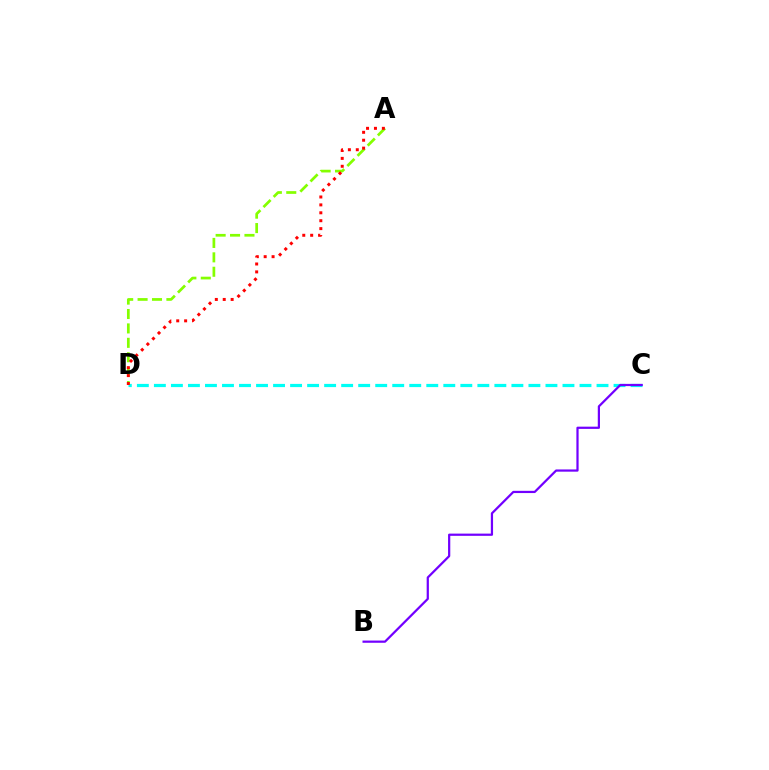{('A', 'D'): [{'color': '#84ff00', 'line_style': 'dashed', 'thickness': 1.96}, {'color': '#ff0000', 'line_style': 'dotted', 'thickness': 2.15}], ('C', 'D'): [{'color': '#00fff6', 'line_style': 'dashed', 'thickness': 2.31}], ('B', 'C'): [{'color': '#7200ff', 'line_style': 'solid', 'thickness': 1.6}]}